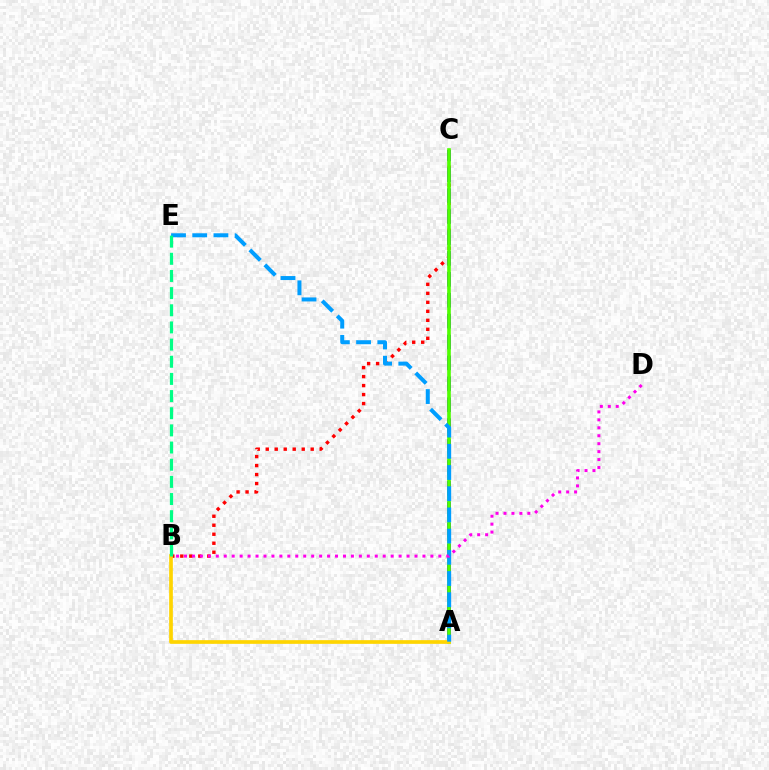{('B', 'C'): [{'color': '#ff0000', 'line_style': 'dotted', 'thickness': 2.44}], ('A', 'C'): [{'color': '#3700ff', 'line_style': 'dashed', 'thickness': 2.84}, {'color': '#4fff00', 'line_style': 'solid', 'thickness': 2.63}], ('A', 'B'): [{'color': '#ffd500', 'line_style': 'solid', 'thickness': 2.65}], ('A', 'E'): [{'color': '#009eff', 'line_style': 'dashed', 'thickness': 2.88}], ('B', 'D'): [{'color': '#ff00ed', 'line_style': 'dotted', 'thickness': 2.16}], ('B', 'E'): [{'color': '#00ff86', 'line_style': 'dashed', 'thickness': 2.33}]}